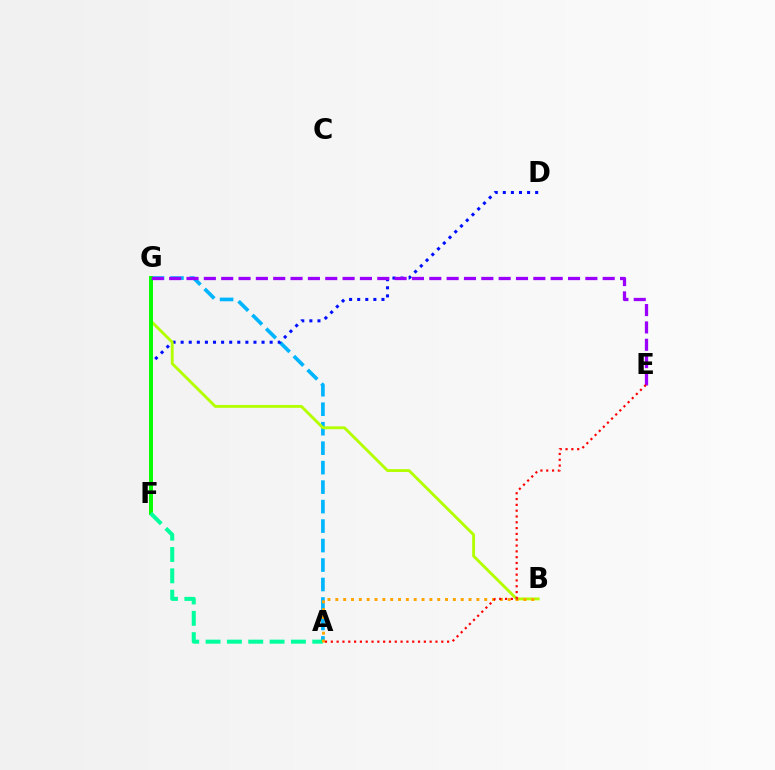{('A', 'G'): [{'color': '#00b5ff', 'line_style': 'dashed', 'thickness': 2.65}], ('D', 'F'): [{'color': '#0010ff', 'line_style': 'dotted', 'thickness': 2.2}], ('F', 'G'): [{'color': '#ff00bd', 'line_style': 'dotted', 'thickness': 1.51}, {'color': '#08ff00', 'line_style': 'solid', 'thickness': 2.85}], ('B', 'G'): [{'color': '#b3ff00', 'line_style': 'solid', 'thickness': 2.06}], ('A', 'F'): [{'color': '#00ff9d', 'line_style': 'dashed', 'thickness': 2.9}], ('E', 'G'): [{'color': '#9b00ff', 'line_style': 'dashed', 'thickness': 2.36}], ('A', 'B'): [{'color': '#ffa500', 'line_style': 'dotted', 'thickness': 2.13}], ('A', 'E'): [{'color': '#ff0000', 'line_style': 'dotted', 'thickness': 1.58}]}